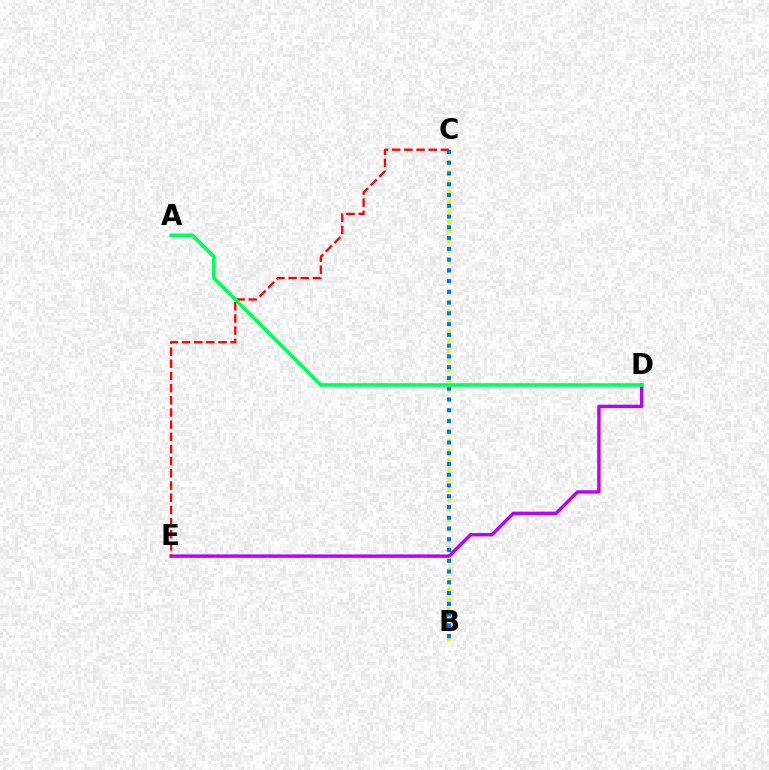{('D', 'E'): [{'color': '#b900ff', 'line_style': 'solid', 'thickness': 2.45}], ('B', 'C'): [{'color': '#d1ff00', 'line_style': 'dotted', 'thickness': 2.7}, {'color': '#0074ff', 'line_style': 'dotted', 'thickness': 2.92}], ('C', 'E'): [{'color': '#ff0000', 'line_style': 'dashed', 'thickness': 1.65}], ('A', 'D'): [{'color': '#00ff5c', 'line_style': 'solid', 'thickness': 2.6}]}